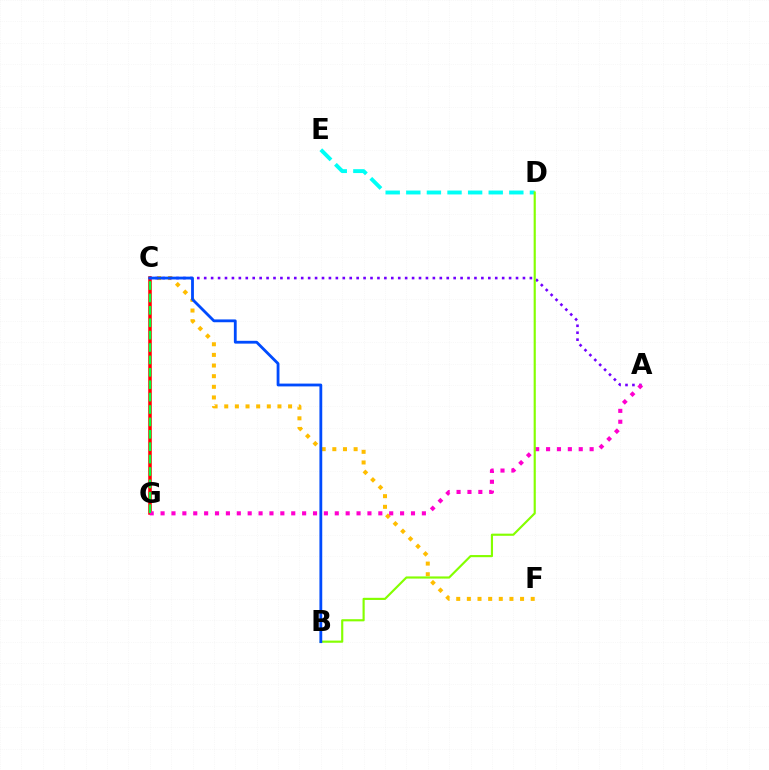{('C', 'F'): [{'color': '#ffbd00', 'line_style': 'dotted', 'thickness': 2.89}], ('C', 'G'): [{'color': '#ff0000', 'line_style': 'solid', 'thickness': 2.54}, {'color': '#00ff39', 'line_style': 'dashed', 'thickness': 1.68}], ('A', 'C'): [{'color': '#7200ff', 'line_style': 'dotted', 'thickness': 1.88}], ('A', 'G'): [{'color': '#ff00cf', 'line_style': 'dotted', 'thickness': 2.96}], ('D', 'E'): [{'color': '#00fff6', 'line_style': 'dashed', 'thickness': 2.8}], ('B', 'D'): [{'color': '#84ff00', 'line_style': 'solid', 'thickness': 1.55}], ('B', 'C'): [{'color': '#004bff', 'line_style': 'solid', 'thickness': 2.03}]}